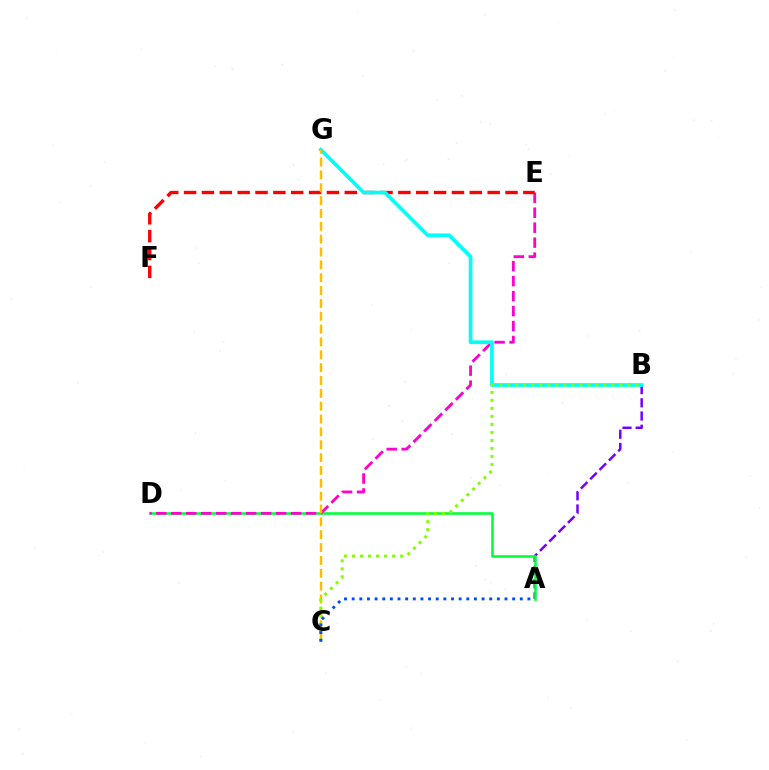{('A', 'B'): [{'color': '#7200ff', 'line_style': 'dashed', 'thickness': 1.79}], ('A', 'D'): [{'color': '#00ff39', 'line_style': 'solid', 'thickness': 1.86}], ('D', 'E'): [{'color': '#ff00cf', 'line_style': 'dashed', 'thickness': 2.03}], ('E', 'F'): [{'color': '#ff0000', 'line_style': 'dashed', 'thickness': 2.43}], ('B', 'G'): [{'color': '#00fff6', 'line_style': 'solid', 'thickness': 2.65}], ('C', 'G'): [{'color': '#ffbd00', 'line_style': 'dashed', 'thickness': 1.75}], ('B', 'C'): [{'color': '#84ff00', 'line_style': 'dotted', 'thickness': 2.18}], ('A', 'C'): [{'color': '#004bff', 'line_style': 'dotted', 'thickness': 2.08}]}